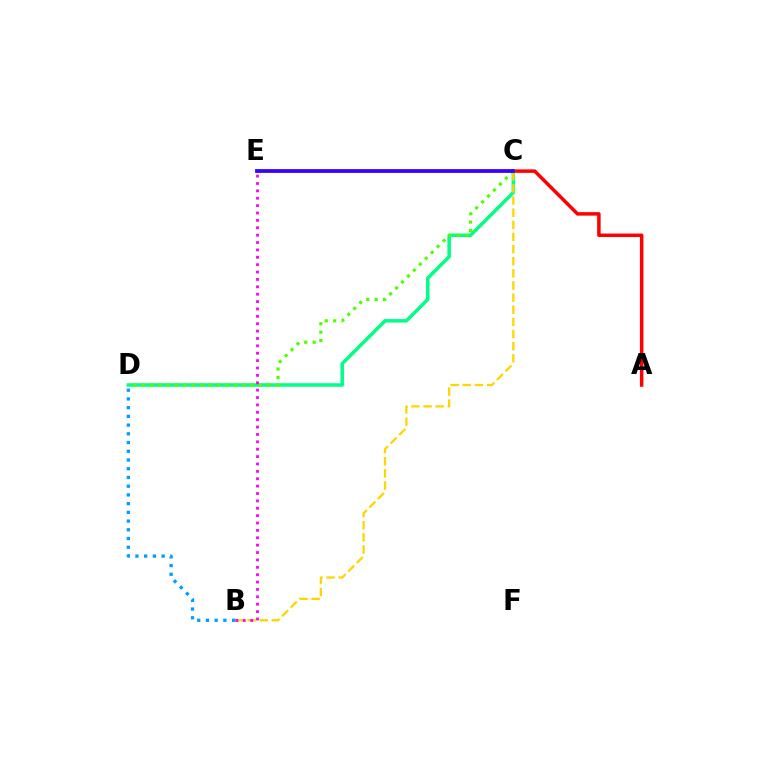{('A', 'C'): [{'color': '#ff0000', 'line_style': 'solid', 'thickness': 2.51}], ('C', 'D'): [{'color': '#00ff86', 'line_style': 'solid', 'thickness': 2.52}, {'color': '#4fff00', 'line_style': 'dotted', 'thickness': 2.28}], ('B', 'C'): [{'color': '#ffd500', 'line_style': 'dashed', 'thickness': 1.65}], ('C', 'E'): [{'color': '#3700ff', 'line_style': 'solid', 'thickness': 2.72}], ('B', 'D'): [{'color': '#009eff', 'line_style': 'dotted', 'thickness': 2.37}], ('B', 'E'): [{'color': '#ff00ed', 'line_style': 'dotted', 'thickness': 2.01}]}